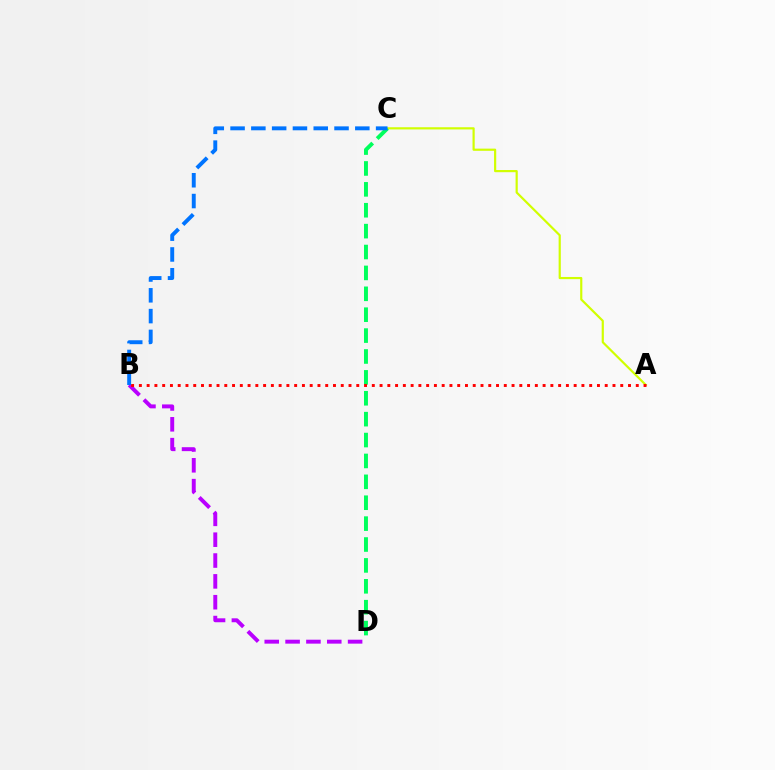{('B', 'D'): [{'color': '#b900ff', 'line_style': 'dashed', 'thickness': 2.83}], ('A', 'C'): [{'color': '#d1ff00', 'line_style': 'solid', 'thickness': 1.57}], ('C', 'D'): [{'color': '#00ff5c', 'line_style': 'dashed', 'thickness': 2.84}], ('A', 'B'): [{'color': '#ff0000', 'line_style': 'dotted', 'thickness': 2.11}], ('B', 'C'): [{'color': '#0074ff', 'line_style': 'dashed', 'thickness': 2.82}]}